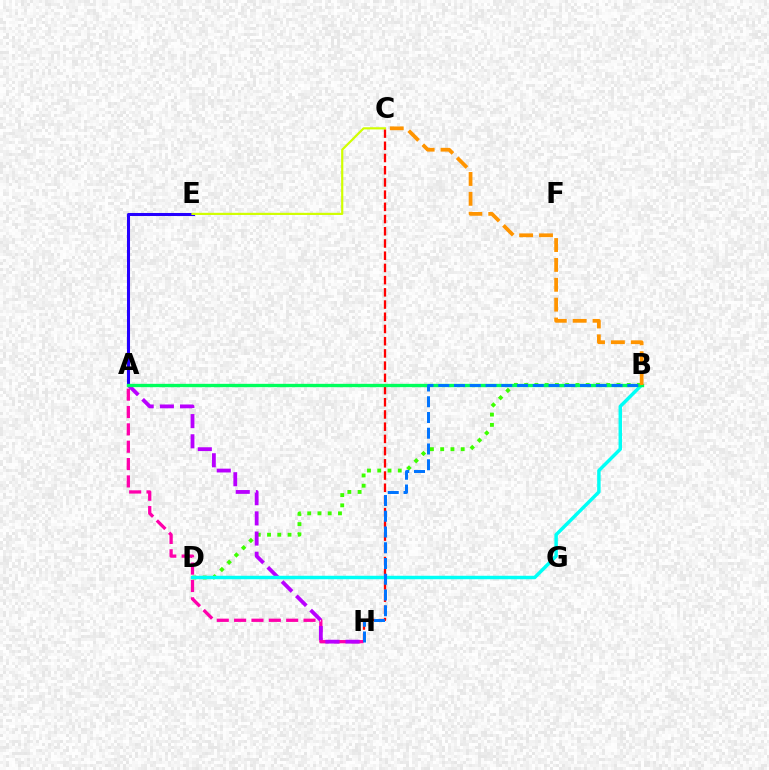{('A', 'H'): [{'color': '#ff00ac', 'line_style': 'dashed', 'thickness': 2.36}, {'color': '#b900ff', 'line_style': 'dashed', 'thickness': 2.74}], ('A', 'E'): [{'color': '#2500ff', 'line_style': 'solid', 'thickness': 2.19}], ('B', 'D'): [{'color': '#3dff00', 'line_style': 'dotted', 'thickness': 2.79}, {'color': '#00fff6', 'line_style': 'solid', 'thickness': 2.49}], ('C', 'H'): [{'color': '#ff0000', 'line_style': 'dashed', 'thickness': 1.66}], ('C', 'E'): [{'color': '#d1ff00', 'line_style': 'solid', 'thickness': 1.56}], ('A', 'B'): [{'color': '#00ff5c', 'line_style': 'solid', 'thickness': 2.4}], ('B', 'H'): [{'color': '#0074ff', 'line_style': 'dashed', 'thickness': 2.14}], ('B', 'C'): [{'color': '#ff9400', 'line_style': 'dashed', 'thickness': 2.7}]}